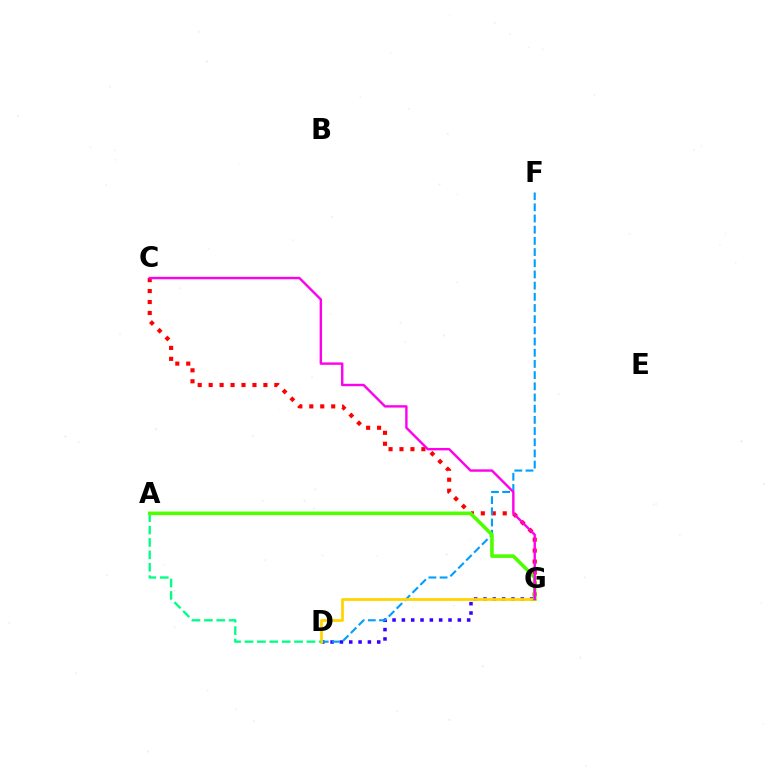{('C', 'G'): [{'color': '#ff0000', 'line_style': 'dotted', 'thickness': 2.97}, {'color': '#ff00ed', 'line_style': 'solid', 'thickness': 1.73}], ('D', 'G'): [{'color': '#3700ff', 'line_style': 'dotted', 'thickness': 2.53}, {'color': '#ffd500', 'line_style': 'solid', 'thickness': 2.01}], ('D', 'F'): [{'color': '#009eff', 'line_style': 'dashed', 'thickness': 1.52}], ('A', 'D'): [{'color': '#00ff86', 'line_style': 'dashed', 'thickness': 1.68}], ('A', 'G'): [{'color': '#4fff00', 'line_style': 'solid', 'thickness': 2.59}]}